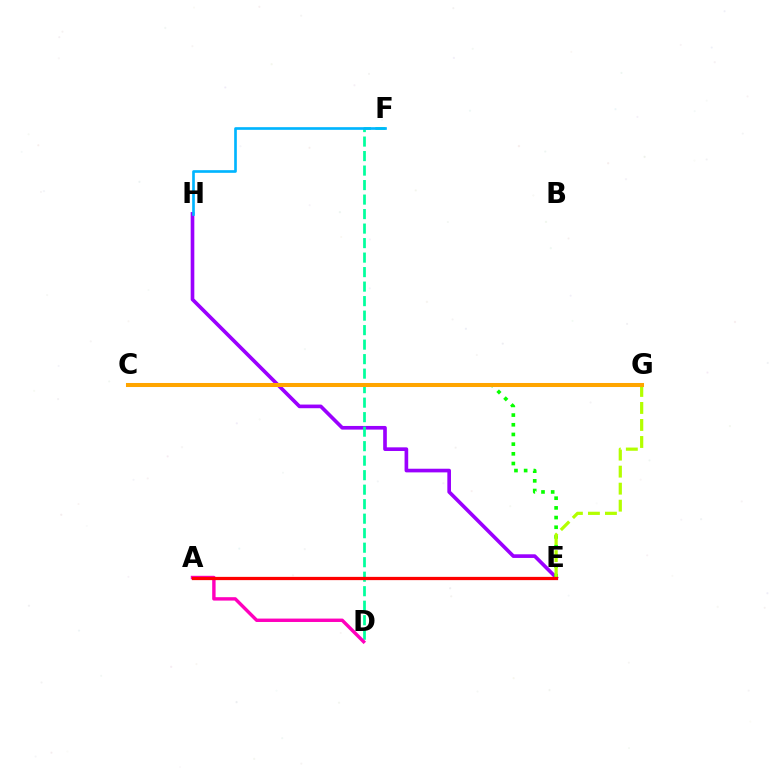{('E', 'H'): [{'color': '#9b00ff', 'line_style': 'solid', 'thickness': 2.63}], ('D', 'F'): [{'color': '#00ff9d', 'line_style': 'dashed', 'thickness': 1.97}], ('A', 'D'): [{'color': '#ff00bd', 'line_style': 'solid', 'thickness': 2.45}], ('C', 'E'): [{'color': '#08ff00', 'line_style': 'dotted', 'thickness': 2.63}], ('C', 'G'): [{'color': '#0010ff', 'line_style': 'solid', 'thickness': 2.14}, {'color': '#ffa500', 'line_style': 'solid', 'thickness': 2.9}], ('E', 'G'): [{'color': '#b3ff00', 'line_style': 'dashed', 'thickness': 2.31}], ('A', 'E'): [{'color': '#ff0000', 'line_style': 'solid', 'thickness': 2.34}], ('F', 'H'): [{'color': '#00b5ff', 'line_style': 'solid', 'thickness': 1.92}]}